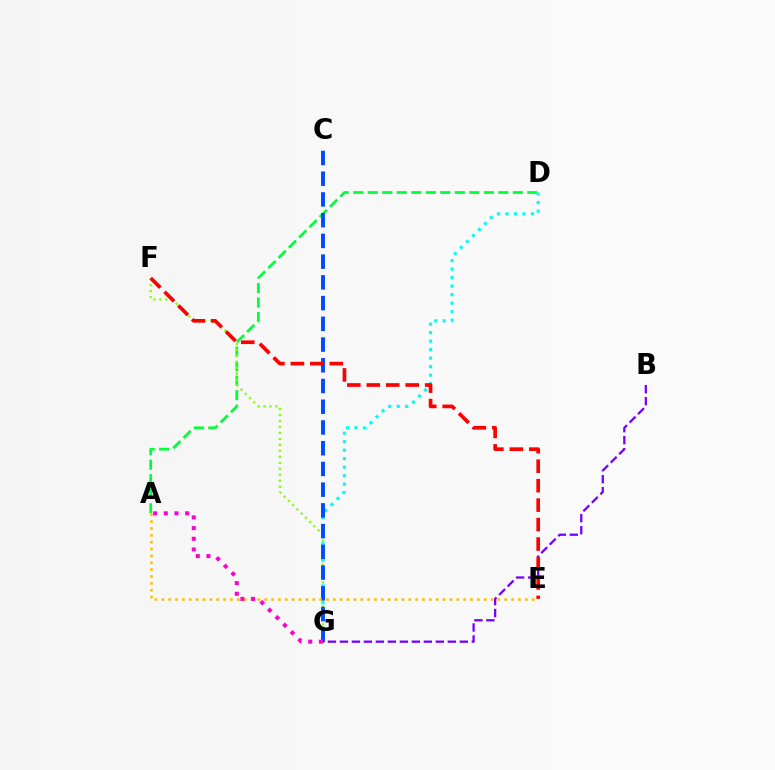{('A', 'D'): [{'color': '#00ff39', 'line_style': 'dashed', 'thickness': 1.97}], ('F', 'G'): [{'color': '#84ff00', 'line_style': 'dotted', 'thickness': 1.62}], ('D', 'G'): [{'color': '#00fff6', 'line_style': 'dotted', 'thickness': 2.31}], ('C', 'G'): [{'color': '#004bff', 'line_style': 'dashed', 'thickness': 2.82}], ('A', 'E'): [{'color': '#ffbd00', 'line_style': 'dotted', 'thickness': 1.86}], ('B', 'G'): [{'color': '#7200ff', 'line_style': 'dashed', 'thickness': 1.63}], ('A', 'G'): [{'color': '#ff00cf', 'line_style': 'dotted', 'thickness': 2.9}], ('E', 'F'): [{'color': '#ff0000', 'line_style': 'dashed', 'thickness': 2.64}]}